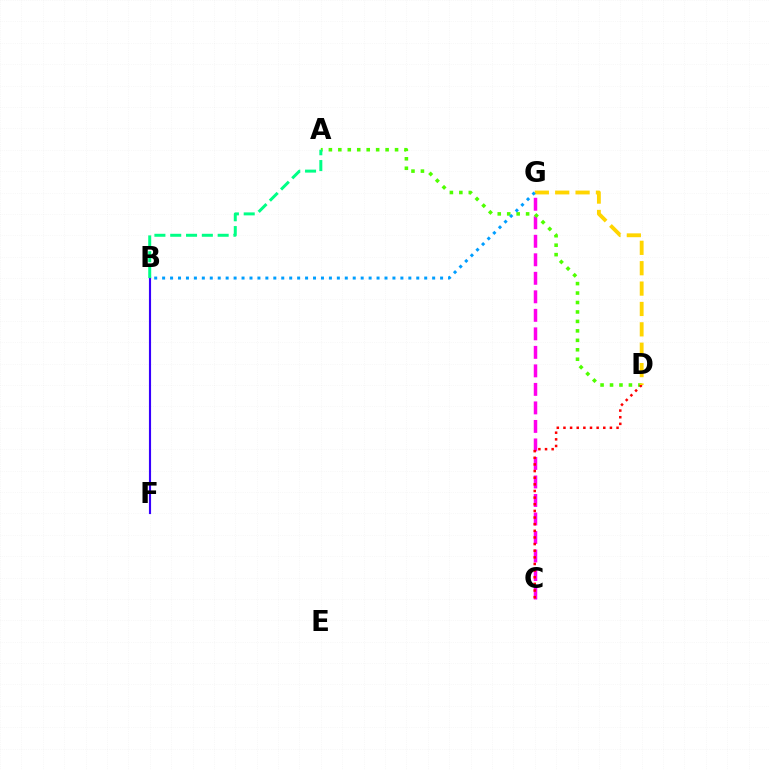{('C', 'G'): [{'color': '#ff00ed', 'line_style': 'dashed', 'thickness': 2.52}], ('A', 'D'): [{'color': '#4fff00', 'line_style': 'dotted', 'thickness': 2.57}], ('C', 'D'): [{'color': '#ff0000', 'line_style': 'dotted', 'thickness': 1.8}], ('B', 'F'): [{'color': '#3700ff', 'line_style': 'solid', 'thickness': 1.54}], ('A', 'B'): [{'color': '#00ff86', 'line_style': 'dashed', 'thickness': 2.15}], ('D', 'G'): [{'color': '#ffd500', 'line_style': 'dashed', 'thickness': 2.77}], ('B', 'G'): [{'color': '#009eff', 'line_style': 'dotted', 'thickness': 2.16}]}